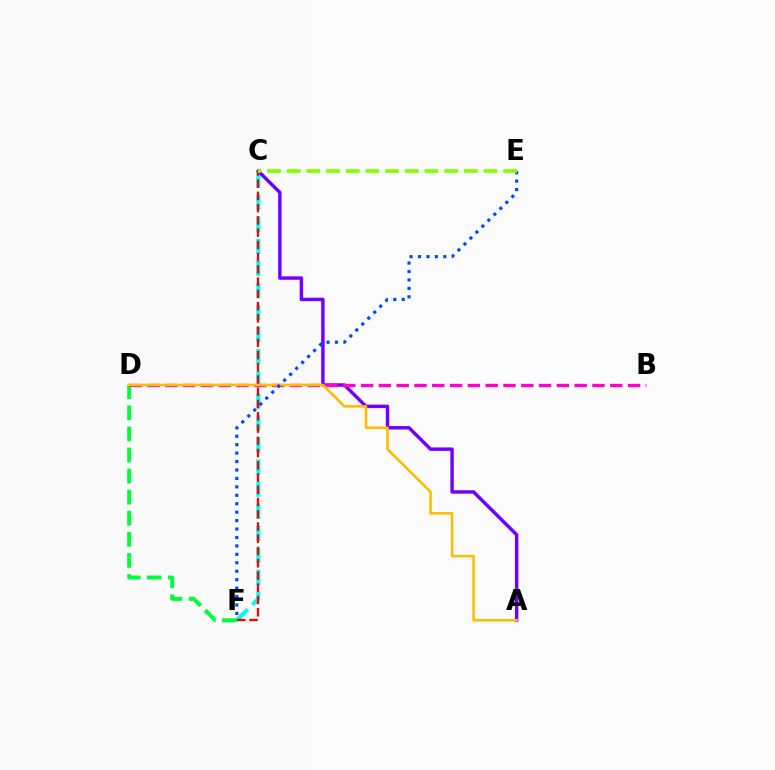{('C', 'F'): [{'color': '#00fff6', 'line_style': 'dashed', 'thickness': 3.0}, {'color': '#ff0000', 'line_style': 'dashed', 'thickness': 1.66}], ('A', 'C'): [{'color': '#7200ff', 'line_style': 'solid', 'thickness': 2.48}], ('D', 'F'): [{'color': '#00ff39', 'line_style': 'dashed', 'thickness': 2.86}], ('B', 'D'): [{'color': '#ff00cf', 'line_style': 'dashed', 'thickness': 2.42}], ('A', 'D'): [{'color': '#ffbd00', 'line_style': 'solid', 'thickness': 1.87}], ('E', 'F'): [{'color': '#004bff', 'line_style': 'dotted', 'thickness': 2.29}], ('C', 'E'): [{'color': '#84ff00', 'line_style': 'dashed', 'thickness': 2.67}]}